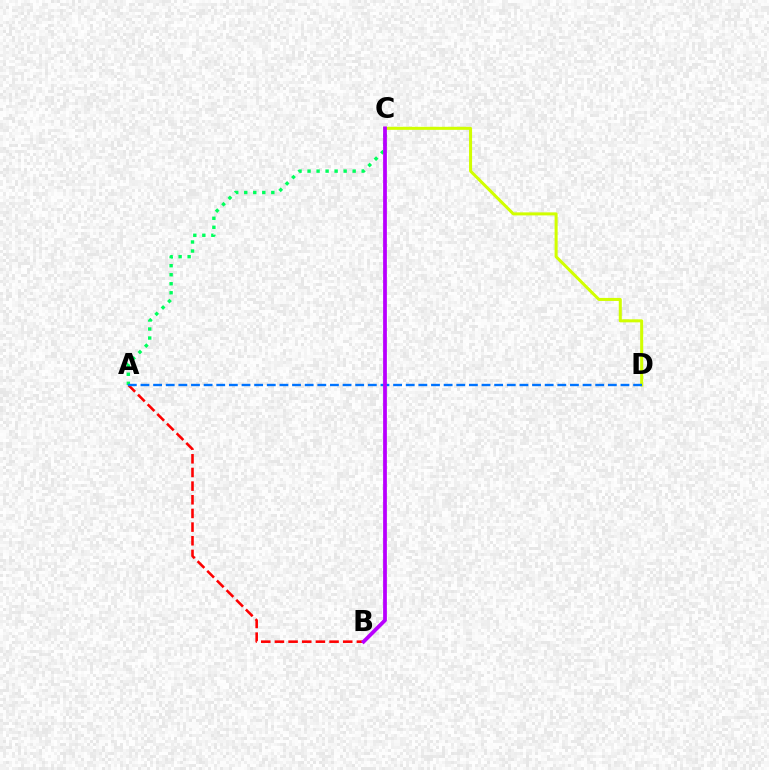{('C', 'D'): [{'color': '#d1ff00', 'line_style': 'solid', 'thickness': 2.18}], ('A', 'B'): [{'color': '#ff0000', 'line_style': 'dashed', 'thickness': 1.86}], ('A', 'C'): [{'color': '#00ff5c', 'line_style': 'dotted', 'thickness': 2.45}], ('A', 'D'): [{'color': '#0074ff', 'line_style': 'dashed', 'thickness': 1.72}], ('B', 'C'): [{'color': '#b900ff', 'line_style': 'solid', 'thickness': 2.72}]}